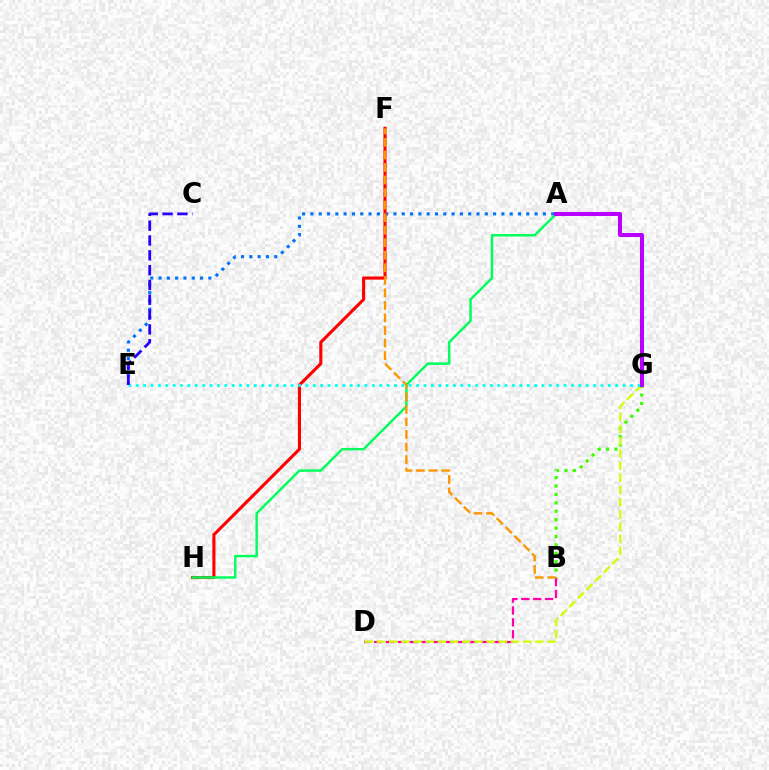{('A', 'E'): [{'color': '#0074ff', 'line_style': 'dotted', 'thickness': 2.26}], ('B', 'D'): [{'color': '#ff00ac', 'line_style': 'dashed', 'thickness': 1.61}], ('F', 'H'): [{'color': '#ff0000', 'line_style': 'solid', 'thickness': 2.23}], ('A', 'H'): [{'color': '#00ff5c', 'line_style': 'solid', 'thickness': 1.76}], ('B', 'F'): [{'color': '#ff9400', 'line_style': 'dashed', 'thickness': 1.7}], ('B', 'G'): [{'color': '#3dff00', 'line_style': 'dotted', 'thickness': 2.29}], ('D', 'G'): [{'color': '#d1ff00', 'line_style': 'dashed', 'thickness': 1.66}], ('E', 'G'): [{'color': '#00fff6', 'line_style': 'dotted', 'thickness': 2.0}], ('C', 'E'): [{'color': '#2500ff', 'line_style': 'dashed', 'thickness': 2.01}], ('A', 'G'): [{'color': '#b900ff', 'line_style': 'solid', 'thickness': 2.92}]}